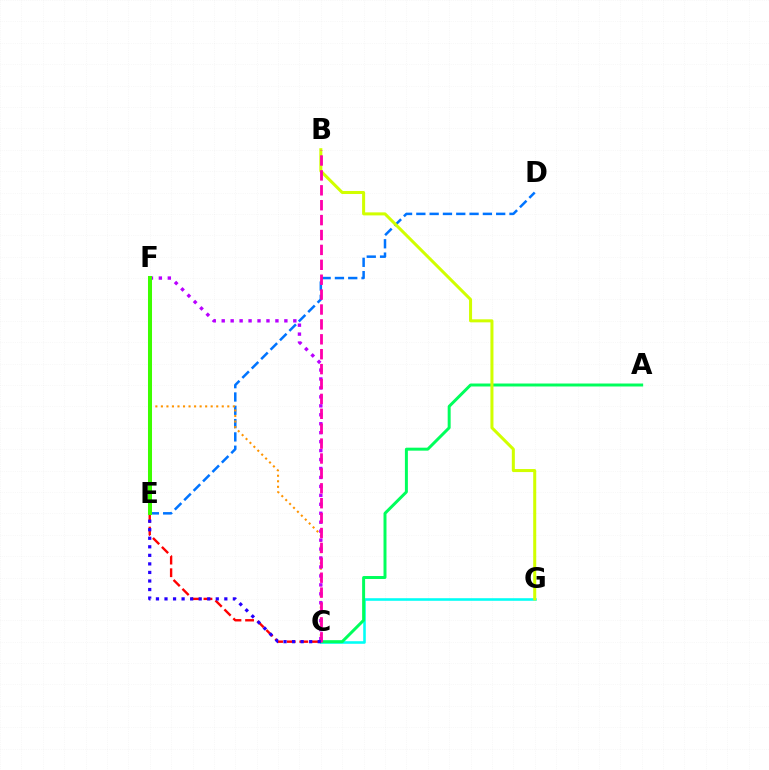{('D', 'E'): [{'color': '#0074ff', 'line_style': 'dashed', 'thickness': 1.81}], ('C', 'G'): [{'color': '#00fff6', 'line_style': 'solid', 'thickness': 1.85}], ('A', 'C'): [{'color': '#00ff5c', 'line_style': 'solid', 'thickness': 2.14}], ('C', 'F'): [{'color': '#ff9400', 'line_style': 'dotted', 'thickness': 1.5}, {'color': '#b900ff', 'line_style': 'dotted', 'thickness': 2.43}], ('C', 'E'): [{'color': '#ff0000', 'line_style': 'dashed', 'thickness': 1.71}, {'color': '#2500ff', 'line_style': 'dotted', 'thickness': 2.32}], ('B', 'G'): [{'color': '#d1ff00', 'line_style': 'solid', 'thickness': 2.18}], ('B', 'C'): [{'color': '#ff00ac', 'line_style': 'dashed', 'thickness': 2.02}], ('E', 'F'): [{'color': '#3dff00', 'line_style': 'solid', 'thickness': 2.9}]}